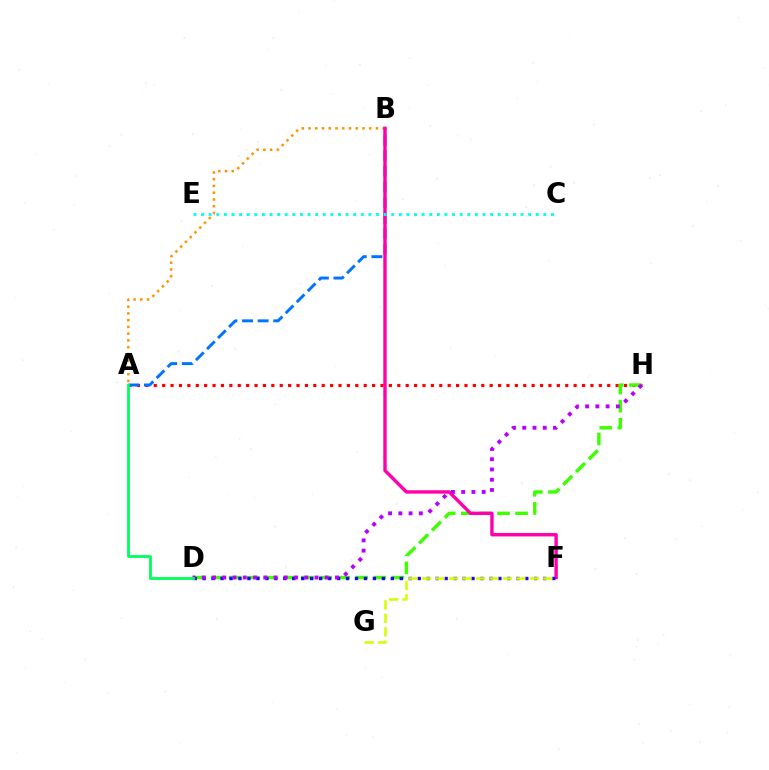{('A', 'H'): [{'color': '#ff0000', 'line_style': 'dotted', 'thickness': 2.28}], ('A', 'B'): [{'color': '#ff9400', 'line_style': 'dotted', 'thickness': 1.83}, {'color': '#0074ff', 'line_style': 'dashed', 'thickness': 2.12}], ('D', 'H'): [{'color': '#3dff00', 'line_style': 'dashed', 'thickness': 2.46}, {'color': '#b900ff', 'line_style': 'dotted', 'thickness': 2.78}], ('B', 'F'): [{'color': '#ff00ac', 'line_style': 'solid', 'thickness': 2.44}], ('D', 'F'): [{'color': '#2500ff', 'line_style': 'dotted', 'thickness': 2.43}], ('F', 'G'): [{'color': '#d1ff00', 'line_style': 'dashed', 'thickness': 1.83}], ('C', 'E'): [{'color': '#00fff6', 'line_style': 'dotted', 'thickness': 2.07}], ('A', 'D'): [{'color': '#00ff5c', 'line_style': 'solid', 'thickness': 2.02}]}